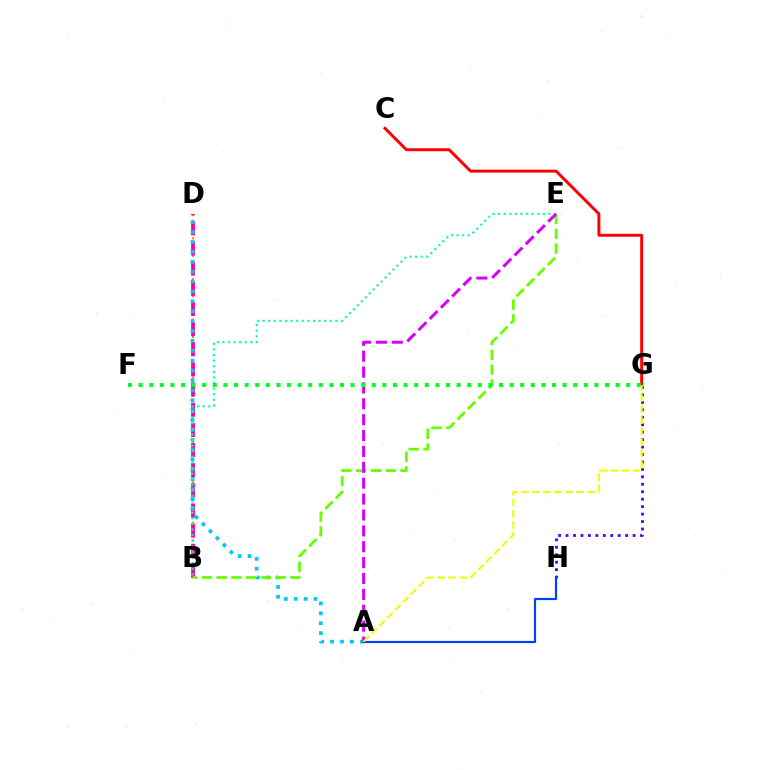{('B', 'D'): [{'color': '#ff8800', 'line_style': 'dotted', 'thickness': 1.58}, {'color': '#ff00a0', 'line_style': 'dashed', 'thickness': 2.74}], ('G', 'H'): [{'color': '#4f00ff', 'line_style': 'dotted', 'thickness': 2.02}], ('C', 'G'): [{'color': '#ff0000', 'line_style': 'solid', 'thickness': 2.12}], ('A', 'D'): [{'color': '#00c7ff', 'line_style': 'dotted', 'thickness': 2.69}], ('B', 'E'): [{'color': '#00ffaf', 'line_style': 'dotted', 'thickness': 1.52}, {'color': '#66ff00', 'line_style': 'dashed', 'thickness': 2.01}], ('A', 'H'): [{'color': '#003fff', 'line_style': 'solid', 'thickness': 1.56}], ('A', 'E'): [{'color': '#d600ff', 'line_style': 'dashed', 'thickness': 2.16}], ('F', 'G'): [{'color': '#00ff27', 'line_style': 'dotted', 'thickness': 2.88}], ('A', 'G'): [{'color': '#eeff00', 'line_style': 'dashed', 'thickness': 1.51}]}